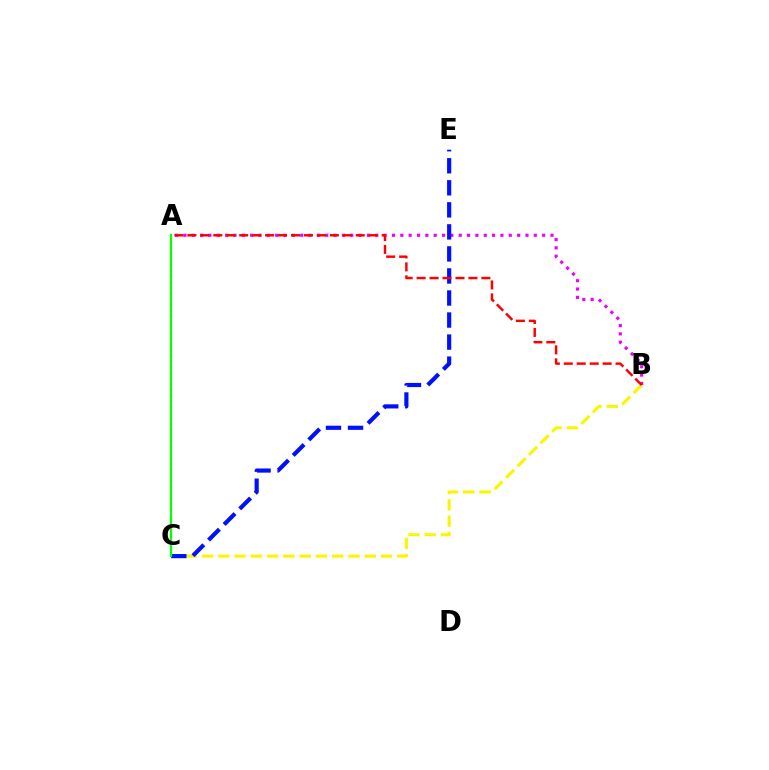{('B', 'C'): [{'color': '#fcf500', 'line_style': 'dashed', 'thickness': 2.21}], ('A', 'B'): [{'color': '#ee00ff', 'line_style': 'dotted', 'thickness': 2.27}, {'color': '#ff0000', 'line_style': 'dashed', 'thickness': 1.76}], ('C', 'E'): [{'color': '#0010ff', 'line_style': 'dashed', 'thickness': 2.99}], ('A', 'C'): [{'color': '#00fff6', 'line_style': 'dotted', 'thickness': 1.54}, {'color': '#08ff00', 'line_style': 'solid', 'thickness': 1.6}]}